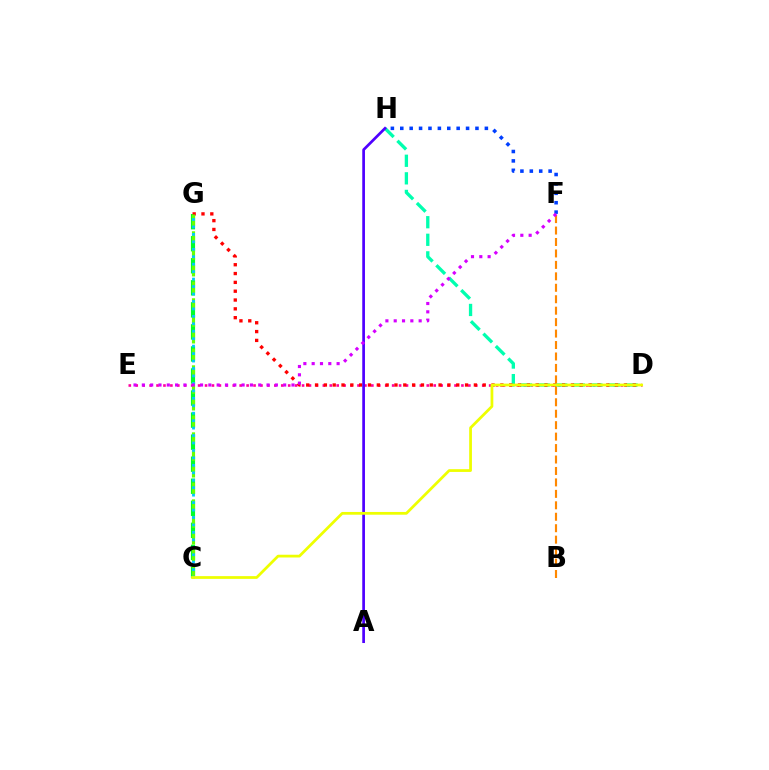{('F', 'H'): [{'color': '#003fff', 'line_style': 'dotted', 'thickness': 2.55}], ('D', 'E'): [{'color': '#ff00a0', 'line_style': 'dotted', 'thickness': 1.88}], ('C', 'G'): [{'color': '#00ff27', 'line_style': 'dashed', 'thickness': 2.99}, {'color': '#66ff00', 'line_style': 'dashed', 'thickness': 2.28}, {'color': '#00c7ff', 'line_style': 'dotted', 'thickness': 2.02}], ('D', 'H'): [{'color': '#00ffaf', 'line_style': 'dashed', 'thickness': 2.39}], ('D', 'G'): [{'color': '#ff0000', 'line_style': 'dotted', 'thickness': 2.4}], ('A', 'H'): [{'color': '#4f00ff', 'line_style': 'solid', 'thickness': 1.95}], ('B', 'F'): [{'color': '#ff8800', 'line_style': 'dashed', 'thickness': 1.56}], ('E', 'F'): [{'color': '#d600ff', 'line_style': 'dotted', 'thickness': 2.26}], ('C', 'D'): [{'color': '#eeff00', 'line_style': 'solid', 'thickness': 1.98}]}